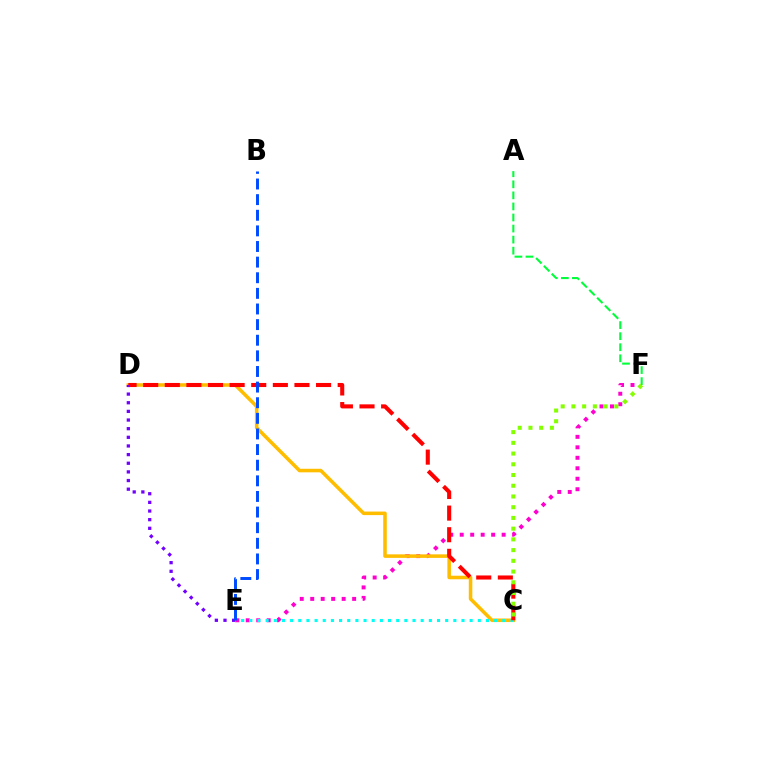{('E', 'F'): [{'color': '#ff00cf', 'line_style': 'dotted', 'thickness': 2.85}], ('C', 'D'): [{'color': '#ffbd00', 'line_style': 'solid', 'thickness': 2.55}, {'color': '#ff0000', 'line_style': 'dashed', 'thickness': 2.94}], ('A', 'F'): [{'color': '#00ff39', 'line_style': 'dashed', 'thickness': 1.5}], ('C', 'E'): [{'color': '#00fff6', 'line_style': 'dotted', 'thickness': 2.22}], ('D', 'E'): [{'color': '#7200ff', 'line_style': 'dotted', 'thickness': 2.35}], ('B', 'E'): [{'color': '#004bff', 'line_style': 'dashed', 'thickness': 2.12}], ('C', 'F'): [{'color': '#84ff00', 'line_style': 'dotted', 'thickness': 2.91}]}